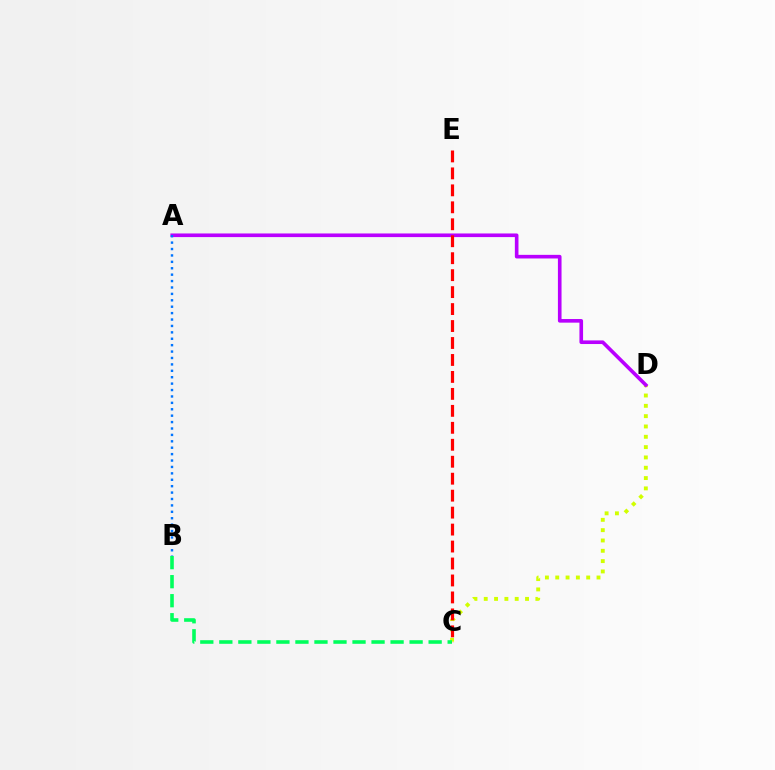{('C', 'D'): [{'color': '#d1ff00', 'line_style': 'dotted', 'thickness': 2.8}], ('A', 'D'): [{'color': '#b900ff', 'line_style': 'solid', 'thickness': 2.61}], ('B', 'C'): [{'color': '#00ff5c', 'line_style': 'dashed', 'thickness': 2.58}], ('A', 'B'): [{'color': '#0074ff', 'line_style': 'dotted', 'thickness': 1.74}], ('C', 'E'): [{'color': '#ff0000', 'line_style': 'dashed', 'thickness': 2.3}]}